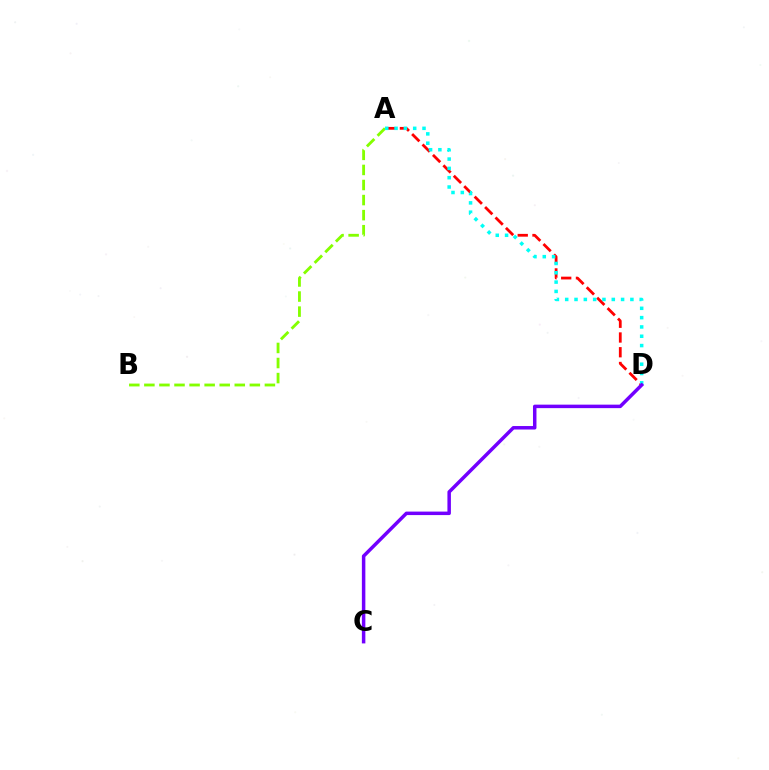{('A', 'D'): [{'color': '#ff0000', 'line_style': 'dashed', 'thickness': 2.0}, {'color': '#00fff6', 'line_style': 'dotted', 'thickness': 2.53}], ('A', 'B'): [{'color': '#84ff00', 'line_style': 'dashed', 'thickness': 2.05}], ('C', 'D'): [{'color': '#7200ff', 'line_style': 'solid', 'thickness': 2.51}]}